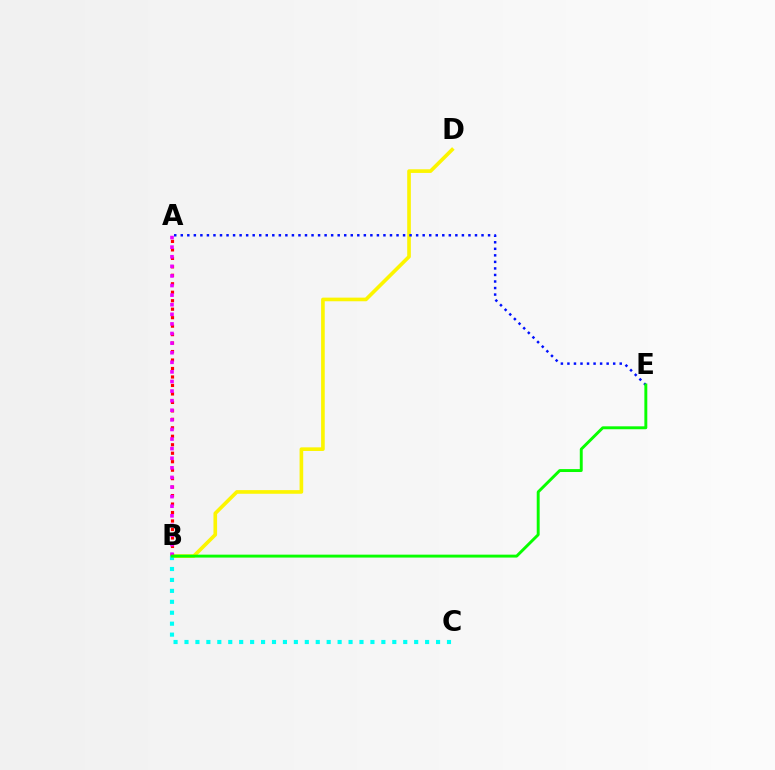{('B', 'D'): [{'color': '#fcf500', 'line_style': 'solid', 'thickness': 2.62}], ('B', 'C'): [{'color': '#00fff6', 'line_style': 'dotted', 'thickness': 2.97}], ('A', 'B'): [{'color': '#ff0000', 'line_style': 'dotted', 'thickness': 2.3}, {'color': '#ee00ff', 'line_style': 'dotted', 'thickness': 2.61}], ('A', 'E'): [{'color': '#0010ff', 'line_style': 'dotted', 'thickness': 1.78}], ('B', 'E'): [{'color': '#08ff00', 'line_style': 'solid', 'thickness': 2.1}]}